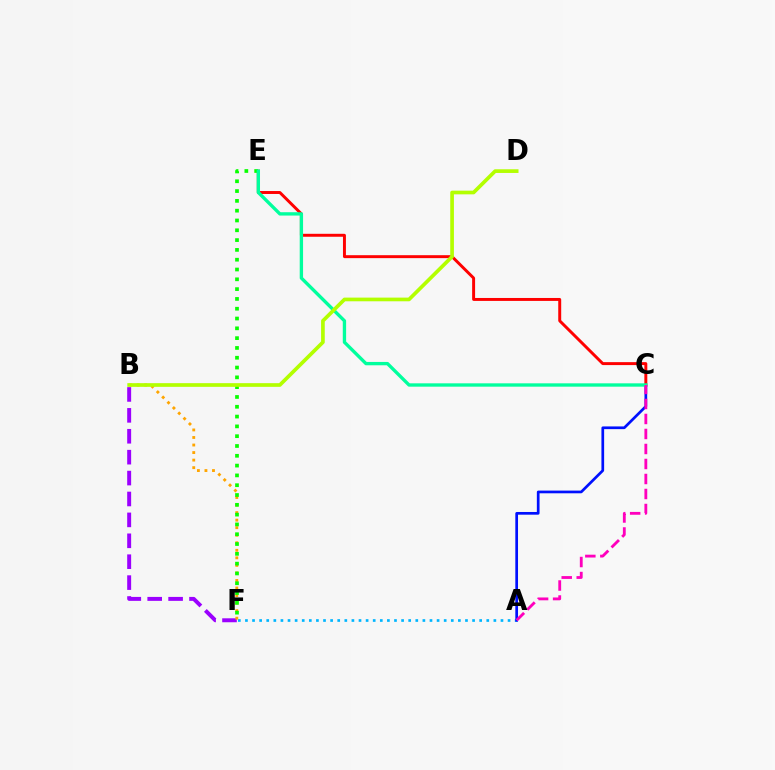{('B', 'F'): [{'color': '#9b00ff', 'line_style': 'dashed', 'thickness': 2.84}, {'color': '#ffa500', 'line_style': 'dotted', 'thickness': 2.05}], ('A', 'F'): [{'color': '#00b5ff', 'line_style': 'dotted', 'thickness': 1.93}], ('A', 'C'): [{'color': '#0010ff', 'line_style': 'solid', 'thickness': 1.95}, {'color': '#ff00bd', 'line_style': 'dashed', 'thickness': 2.04}], ('C', 'E'): [{'color': '#ff0000', 'line_style': 'solid', 'thickness': 2.12}, {'color': '#00ff9d', 'line_style': 'solid', 'thickness': 2.41}], ('E', 'F'): [{'color': '#08ff00', 'line_style': 'dotted', 'thickness': 2.66}], ('B', 'D'): [{'color': '#b3ff00', 'line_style': 'solid', 'thickness': 2.65}]}